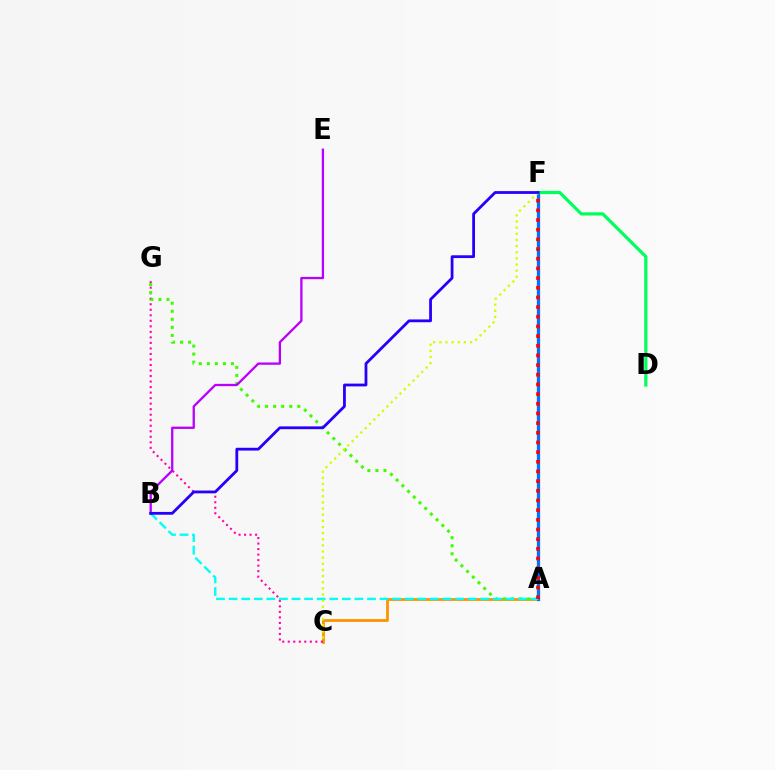{('A', 'C'): [{'color': '#ff9400', 'line_style': 'solid', 'thickness': 2.04}], ('C', 'G'): [{'color': '#ff00ac', 'line_style': 'dotted', 'thickness': 1.5}], ('A', 'G'): [{'color': '#3dff00', 'line_style': 'dotted', 'thickness': 2.19}], ('A', 'F'): [{'color': '#0074ff', 'line_style': 'solid', 'thickness': 2.36}, {'color': '#ff0000', 'line_style': 'dotted', 'thickness': 2.63}], ('A', 'B'): [{'color': '#00fff6', 'line_style': 'dashed', 'thickness': 1.71}], ('B', 'E'): [{'color': '#b900ff', 'line_style': 'solid', 'thickness': 1.66}], ('D', 'F'): [{'color': '#00ff5c', 'line_style': 'solid', 'thickness': 2.32}], ('C', 'F'): [{'color': '#d1ff00', 'line_style': 'dotted', 'thickness': 1.67}], ('B', 'F'): [{'color': '#2500ff', 'line_style': 'solid', 'thickness': 2.01}]}